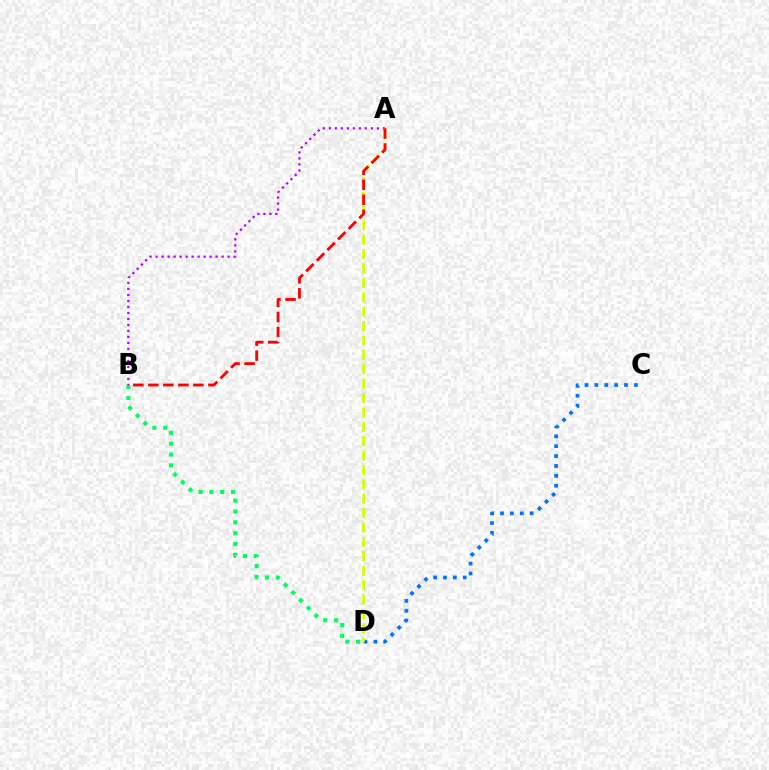{('C', 'D'): [{'color': '#0074ff', 'line_style': 'dotted', 'thickness': 2.68}], ('A', 'B'): [{'color': '#b900ff', 'line_style': 'dotted', 'thickness': 1.63}, {'color': '#ff0000', 'line_style': 'dashed', 'thickness': 2.04}], ('A', 'D'): [{'color': '#d1ff00', 'line_style': 'dashed', 'thickness': 1.96}], ('B', 'D'): [{'color': '#00ff5c', 'line_style': 'dotted', 'thickness': 2.95}]}